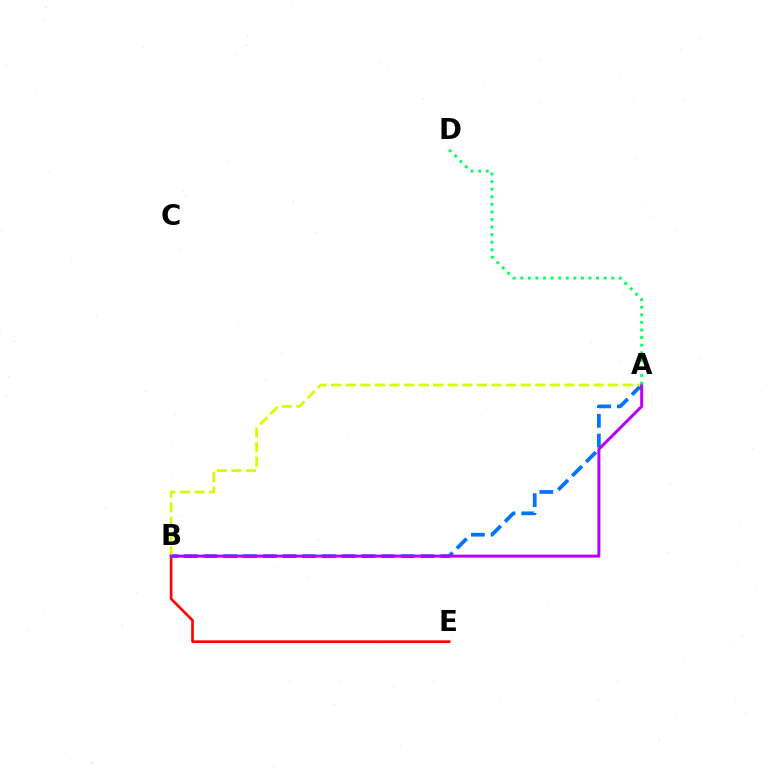{('B', 'E'): [{'color': '#ff0000', 'line_style': 'solid', 'thickness': 1.9}], ('A', 'B'): [{'color': '#0074ff', 'line_style': 'dashed', 'thickness': 2.68}, {'color': '#d1ff00', 'line_style': 'dashed', 'thickness': 1.98}, {'color': '#b900ff', 'line_style': 'solid', 'thickness': 2.14}], ('A', 'D'): [{'color': '#00ff5c', 'line_style': 'dotted', 'thickness': 2.06}]}